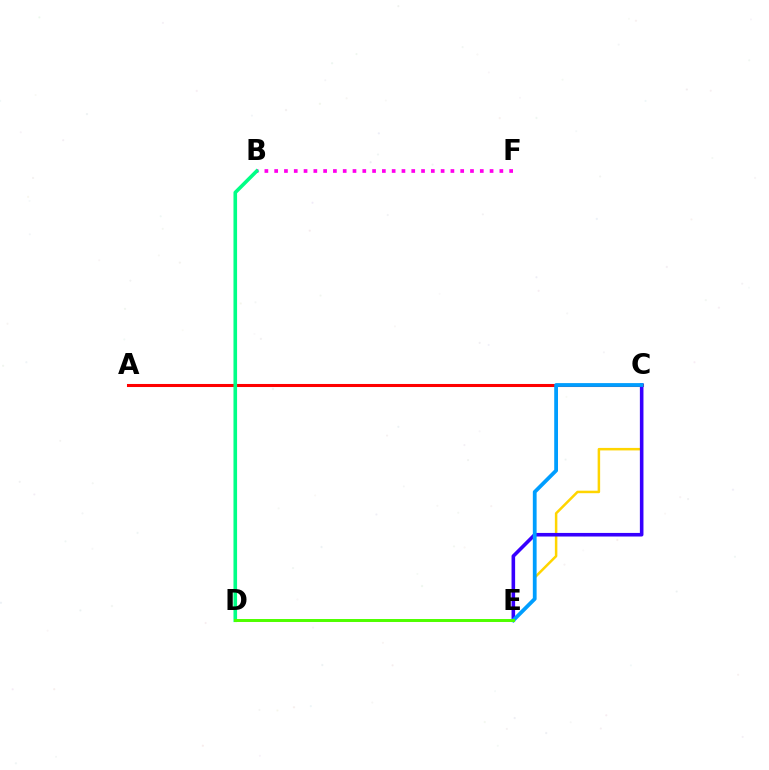{('B', 'F'): [{'color': '#ff00ed', 'line_style': 'dotted', 'thickness': 2.66}], ('A', 'C'): [{'color': '#ff0000', 'line_style': 'solid', 'thickness': 2.2}], ('C', 'E'): [{'color': '#ffd500', 'line_style': 'solid', 'thickness': 1.8}, {'color': '#3700ff', 'line_style': 'solid', 'thickness': 2.58}, {'color': '#009eff', 'line_style': 'solid', 'thickness': 2.73}], ('B', 'D'): [{'color': '#00ff86', 'line_style': 'solid', 'thickness': 2.6}], ('D', 'E'): [{'color': '#4fff00', 'line_style': 'solid', 'thickness': 2.14}]}